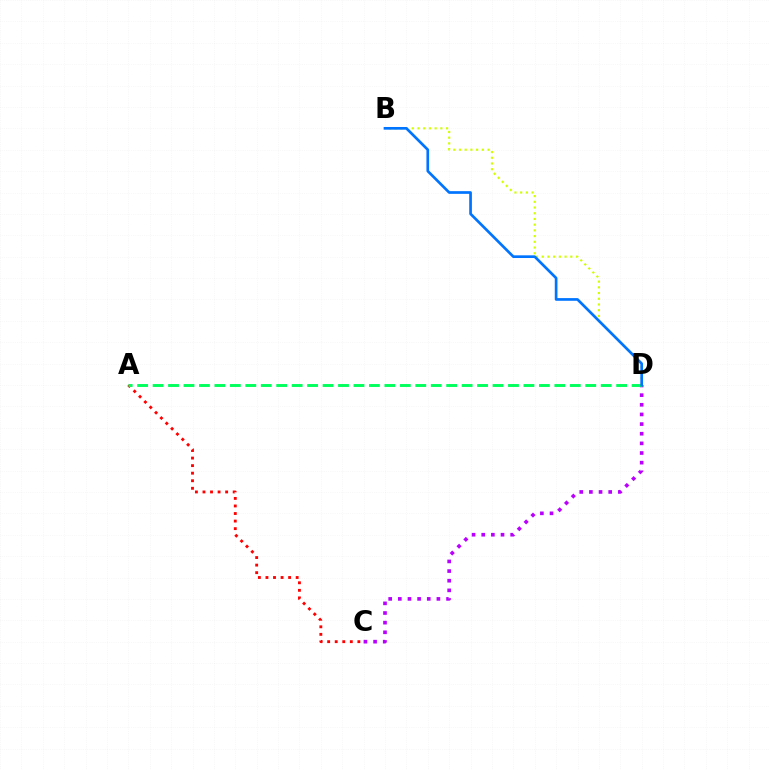{('A', 'C'): [{'color': '#ff0000', 'line_style': 'dotted', 'thickness': 2.05}], ('B', 'D'): [{'color': '#d1ff00', 'line_style': 'dotted', 'thickness': 1.55}, {'color': '#0074ff', 'line_style': 'solid', 'thickness': 1.93}], ('C', 'D'): [{'color': '#b900ff', 'line_style': 'dotted', 'thickness': 2.62}], ('A', 'D'): [{'color': '#00ff5c', 'line_style': 'dashed', 'thickness': 2.1}]}